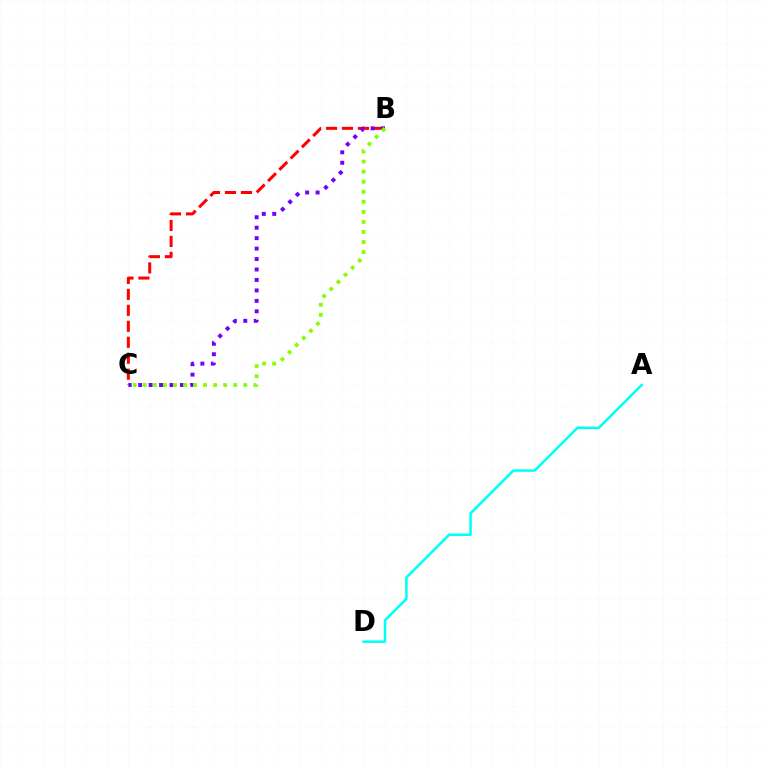{('B', 'C'): [{'color': '#ff0000', 'line_style': 'dashed', 'thickness': 2.17}, {'color': '#7200ff', 'line_style': 'dotted', 'thickness': 2.84}, {'color': '#84ff00', 'line_style': 'dotted', 'thickness': 2.73}], ('A', 'D'): [{'color': '#00fff6', 'line_style': 'solid', 'thickness': 1.82}]}